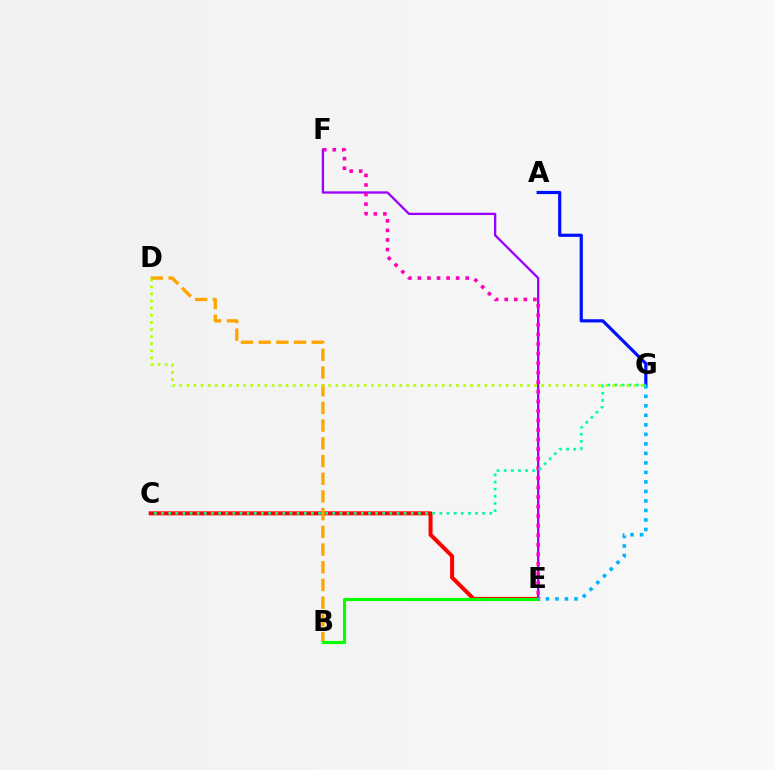{('E', 'F'): [{'color': '#9b00ff', 'line_style': 'solid', 'thickness': 1.66}, {'color': '#ff00bd', 'line_style': 'dotted', 'thickness': 2.6}], ('C', 'E'): [{'color': '#ff0000', 'line_style': 'solid', 'thickness': 2.88}], ('B', 'D'): [{'color': '#ffa500', 'line_style': 'dashed', 'thickness': 2.41}], ('B', 'E'): [{'color': '#08ff00', 'line_style': 'solid', 'thickness': 2.27}], ('A', 'G'): [{'color': '#0010ff', 'line_style': 'solid', 'thickness': 2.3}], ('E', 'G'): [{'color': '#00b5ff', 'line_style': 'dotted', 'thickness': 2.58}], ('C', 'G'): [{'color': '#00ff9d', 'line_style': 'dotted', 'thickness': 1.94}], ('D', 'G'): [{'color': '#b3ff00', 'line_style': 'dotted', 'thickness': 1.93}]}